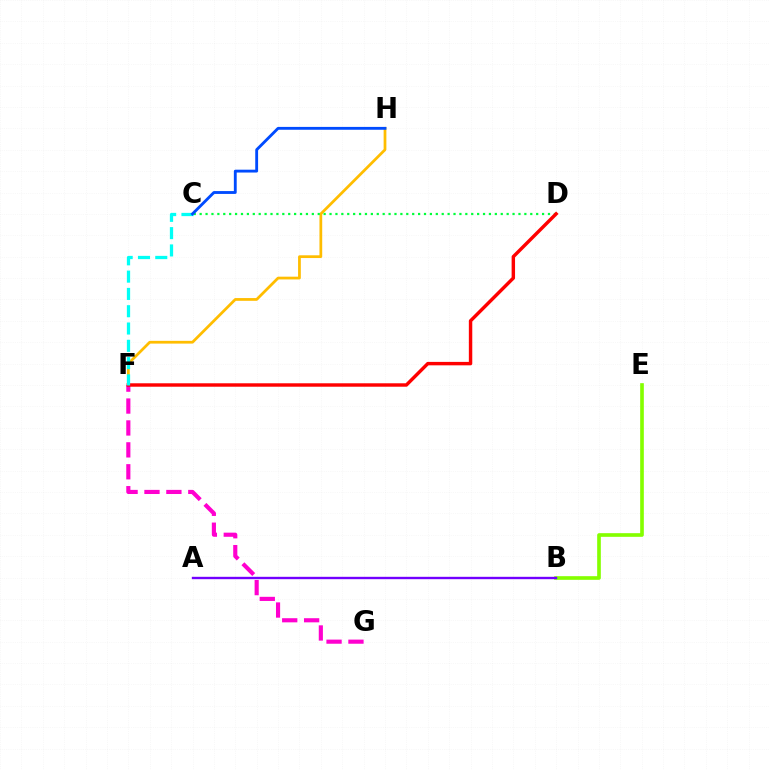{('F', 'H'): [{'color': '#ffbd00', 'line_style': 'solid', 'thickness': 1.98}], ('B', 'E'): [{'color': '#84ff00', 'line_style': 'solid', 'thickness': 2.63}], ('F', 'G'): [{'color': '#ff00cf', 'line_style': 'dashed', 'thickness': 2.98}], ('C', 'D'): [{'color': '#00ff39', 'line_style': 'dotted', 'thickness': 1.6}], ('D', 'F'): [{'color': '#ff0000', 'line_style': 'solid', 'thickness': 2.47}], ('A', 'B'): [{'color': '#7200ff', 'line_style': 'solid', 'thickness': 1.71}], ('C', 'F'): [{'color': '#00fff6', 'line_style': 'dashed', 'thickness': 2.35}], ('C', 'H'): [{'color': '#004bff', 'line_style': 'solid', 'thickness': 2.05}]}